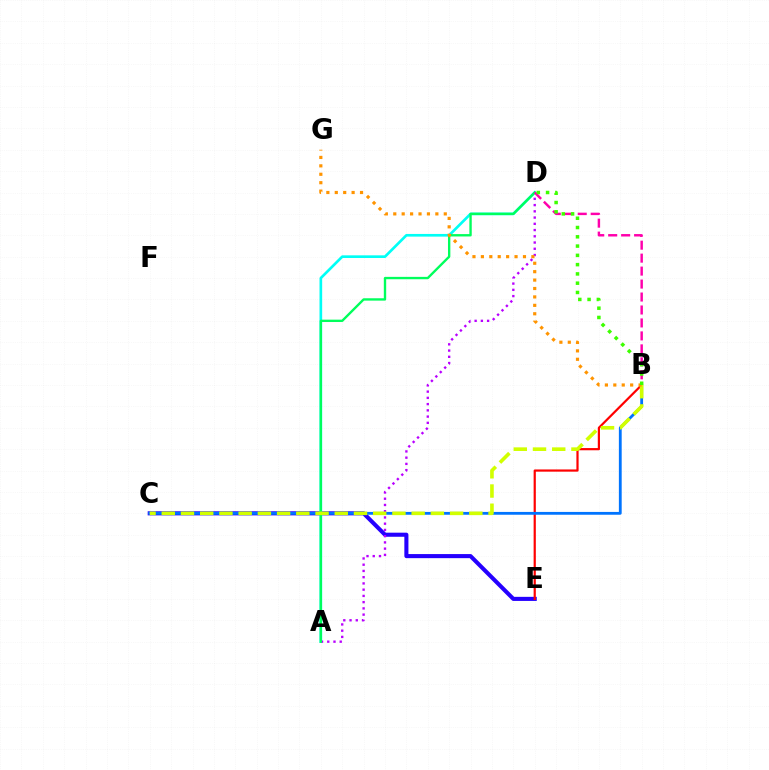{('C', 'E'): [{'color': '#2500ff', 'line_style': 'solid', 'thickness': 2.94}], ('A', 'D'): [{'color': '#00fff6', 'line_style': 'solid', 'thickness': 1.92}, {'color': '#b900ff', 'line_style': 'dotted', 'thickness': 1.7}, {'color': '#00ff5c', 'line_style': 'solid', 'thickness': 1.7}], ('B', 'E'): [{'color': '#ff0000', 'line_style': 'solid', 'thickness': 1.59}], ('B', 'D'): [{'color': '#ff00ac', 'line_style': 'dashed', 'thickness': 1.76}, {'color': '#3dff00', 'line_style': 'dotted', 'thickness': 2.52}], ('B', 'C'): [{'color': '#0074ff', 'line_style': 'solid', 'thickness': 2.02}, {'color': '#d1ff00', 'line_style': 'dashed', 'thickness': 2.61}], ('B', 'G'): [{'color': '#ff9400', 'line_style': 'dotted', 'thickness': 2.29}]}